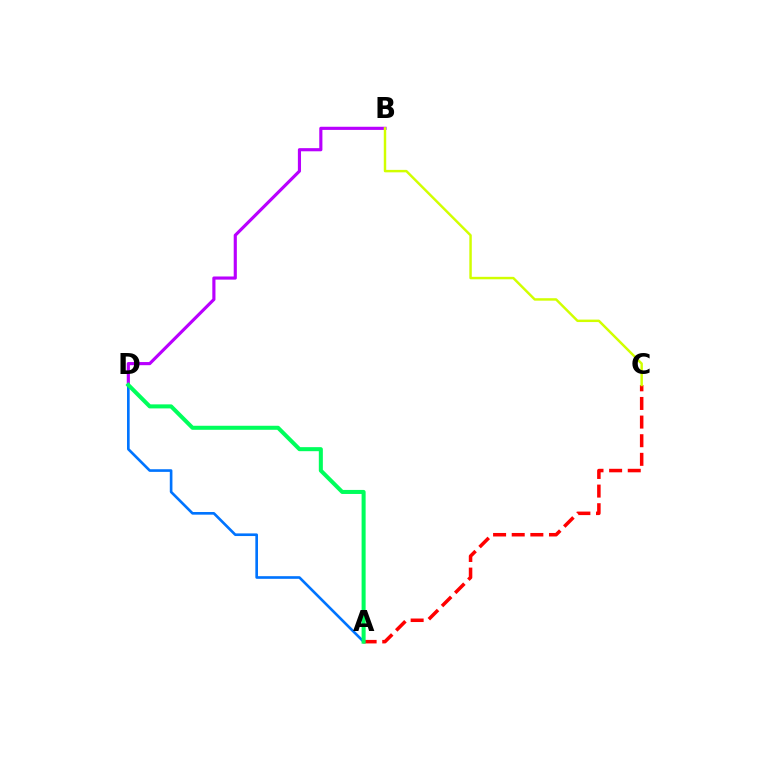{('A', 'D'): [{'color': '#0074ff', 'line_style': 'solid', 'thickness': 1.9}, {'color': '#00ff5c', 'line_style': 'solid', 'thickness': 2.9}], ('A', 'C'): [{'color': '#ff0000', 'line_style': 'dashed', 'thickness': 2.53}], ('B', 'D'): [{'color': '#b900ff', 'line_style': 'solid', 'thickness': 2.26}], ('B', 'C'): [{'color': '#d1ff00', 'line_style': 'solid', 'thickness': 1.77}]}